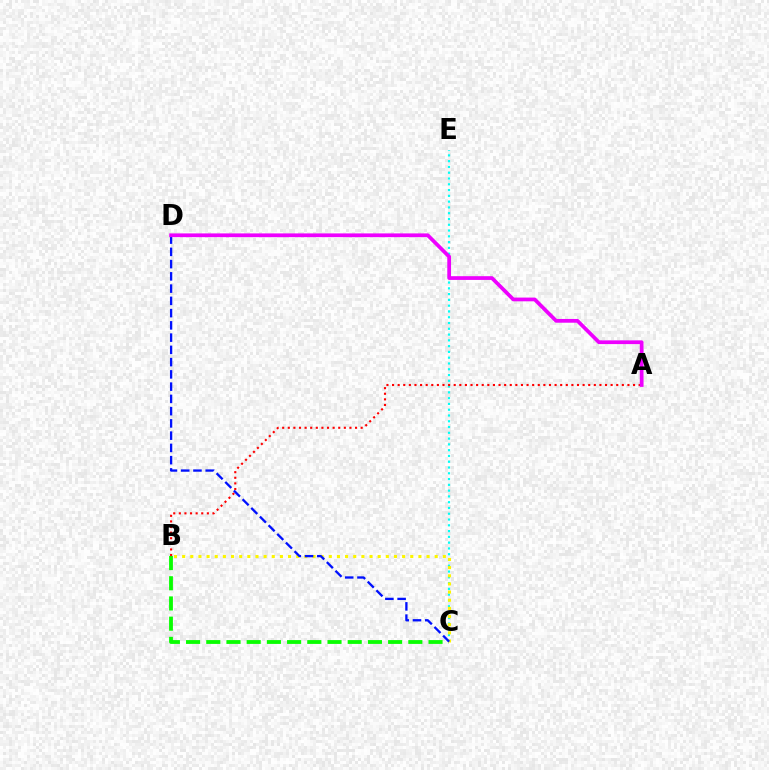{('C', 'E'): [{'color': '#00fff6', 'line_style': 'dotted', 'thickness': 1.57}], ('B', 'C'): [{'color': '#08ff00', 'line_style': 'dashed', 'thickness': 2.74}, {'color': '#fcf500', 'line_style': 'dotted', 'thickness': 2.21}], ('A', 'B'): [{'color': '#ff0000', 'line_style': 'dotted', 'thickness': 1.52}], ('C', 'D'): [{'color': '#0010ff', 'line_style': 'dashed', 'thickness': 1.66}], ('A', 'D'): [{'color': '#ee00ff', 'line_style': 'solid', 'thickness': 2.7}]}